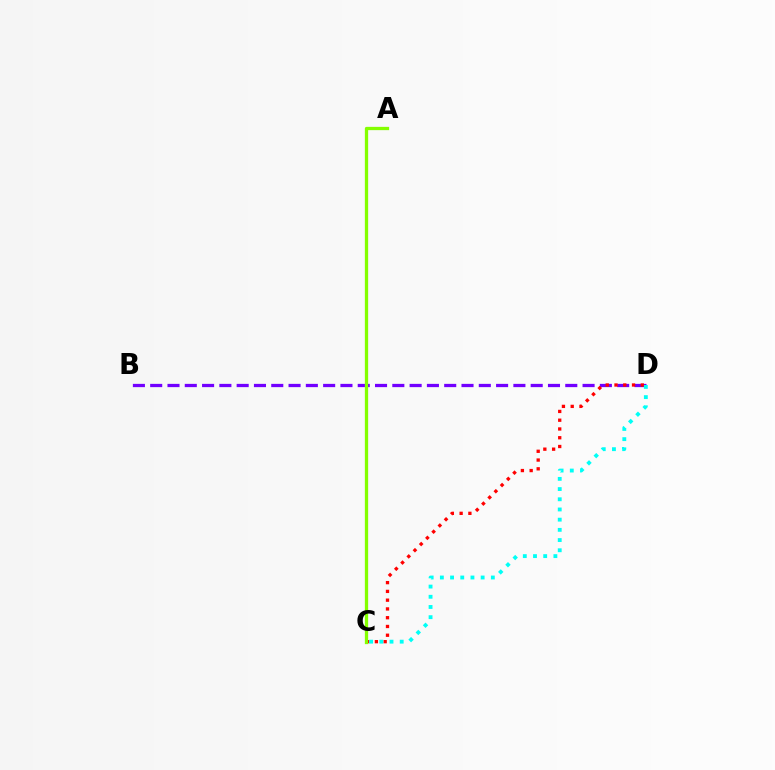{('B', 'D'): [{'color': '#7200ff', 'line_style': 'dashed', 'thickness': 2.35}], ('C', 'D'): [{'color': '#ff0000', 'line_style': 'dotted', 'thickness': 2.38}, {'color': '#00fff6', 'line_style': 'dotted', 'thickness': 2.77}], ('A', 'C'): [{'color': '#84ff00', 'line_style': 'solid', 'thickness': 2.36}]}